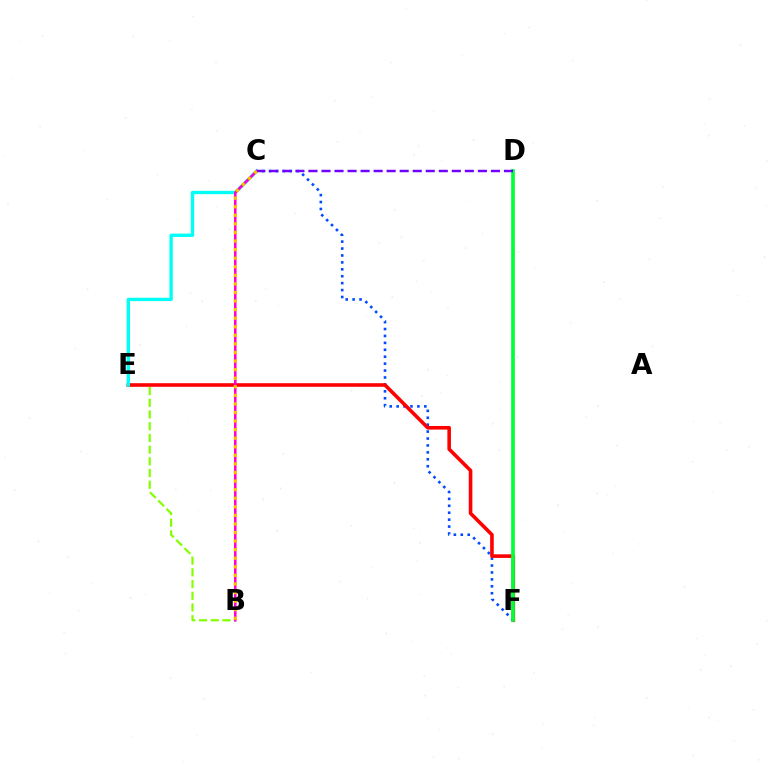{('B', 'E'): [{'color': '#84ff00', 'line_style': 'dashed', 'thickness': 1.59}], ('C', 'F'): [{'color': '#004bff', 'line_style': 'dotted', 'thickness': 1.88}], ('E', 'F'): [{'color': '#ff0000', 'line_style': 'solid', 'thickness': 2.59}], ('C', 'E'): [{'color': '#00fff6', 'line_style': 'solid', 'thickness': 2.4}], ('B', 'C'): [{'color': '#ff00cf', 'line_style': 'solid', 'thickness': 1.84}, {'color': '#ffbd00', 'line_style': 'dotted', 'thickness': 2.33}], ('D', 'F'): [{'color': '#00ff39', 'line_style': 'solid', 'thickness': 2.67}], ('C', 'D'): [{'color': '#7200ff', 'line_style': 'dashed', 'thickness': 1.77}]}